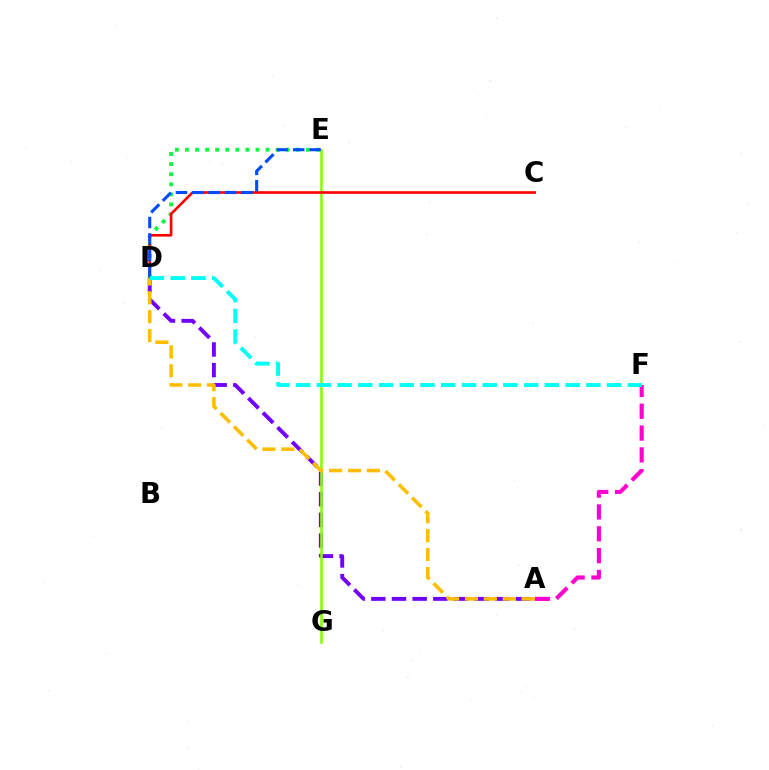{('A', 'D'): [{'color': '#7200ff', 'line_style': 'dashed', 'thickness': 2.81}, {'color': '#ffbd00', 'line_style': 'dashed', 'thickness': 2.57}], ('A', 'F'): [{'color': '#ff00cf', 'line_style': 'dashed', 'thickness': 2.97}], ('D', 'E'): [{'color': '#00ff39', 'line_style': 'dotted', 'thickness': 2.74}, {'color': '#004bff', 'line_style': 'dashed', 'thickness': 2.23}], ('E', 'G'): [{'color': '#84ff00', 'line_style': 'solid', 'thickness': 1.85}], ('C', 'D'): [{'color': '#ff0000', 'line_style': 'solid', 'thickness': 1.9}], ('D', 'F'): [{'color': '#00fff6', 'line_style': 'dashed', 'thickness': 2.82}]}